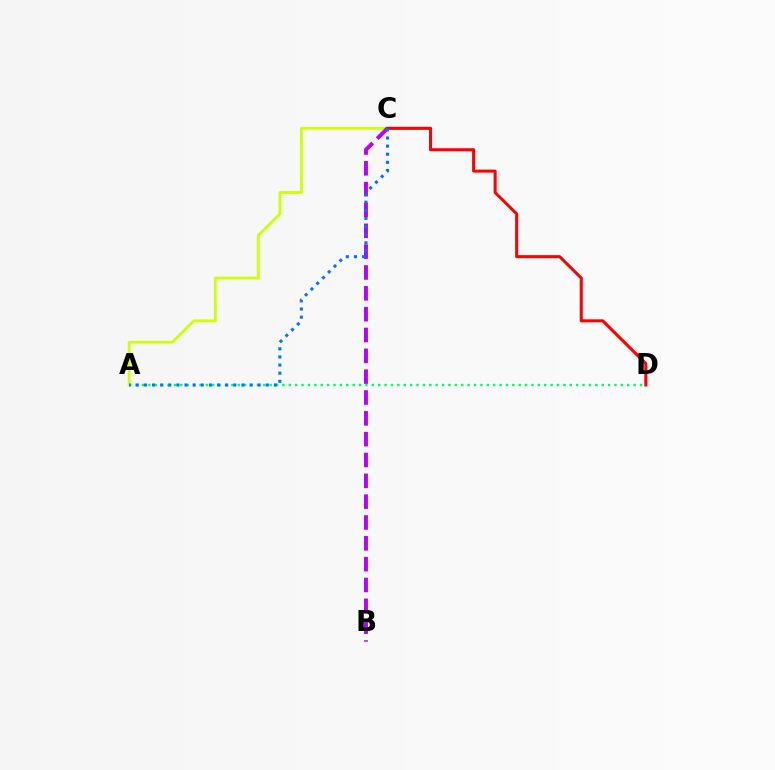{('A', 'C'): [{'color': '#d1ff00', 'line_style': 'solid', 'thickness': 2.04}, {'color': '#0074ff', 'line_style': 'dotted', 'thickness': 2.21}], ('C', 'D'): [{'color': '#ff0000', 'line_style': 'solid', 'thickness': 2.19}], ('B', 'C'): [{'color': '#b900ff', 'line_style': 'dashed', 'thickness': 2.83}], ('A', 'D'): [{'color': '#00ff5c', 'line_style': 'dotted', 'thickness': 1.73}]}